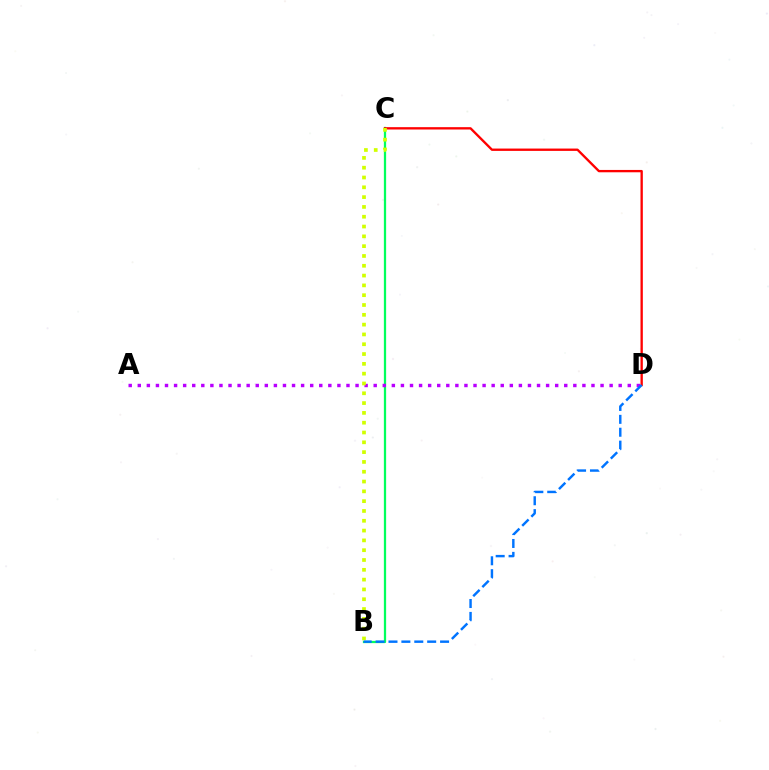{('B', 'C'): [{'color': '#00ff5c', 'line_style': 'solid', 'thickness': 1.63}, {'color': '#d1ff00', 'line_style': 'dotted', 'thickness': 2.66}], ('C', 'D'): [{'color': '#ff0000', 'line_style': 'solid', 'thickness': 1.69}], ('A', 'D'): [{'color': '#b900ff', 'line_style': 'dotted', 'thickness': 2.47}], ('B', 'D'): [{'color': '#0074ff', 'line_style': 'dashed', 'thickness': 1.75}]}